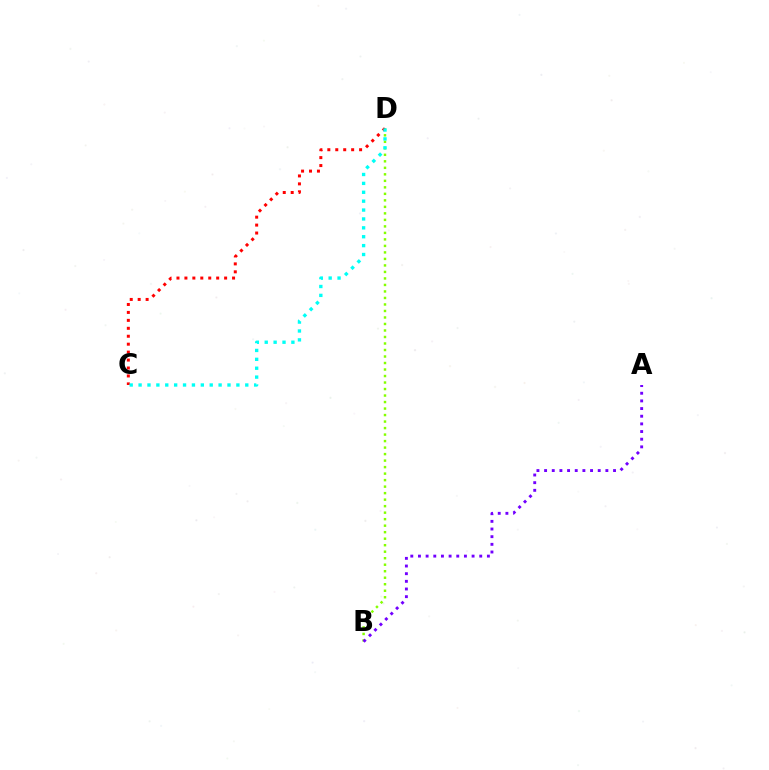{('B', 'D'): [{'color': '#84ff00', 'line_style': 'dotted', 'thickness': 1.77}], ('C', 'D'): [{'color': '#ff0000', 'line_style': 'dotted', 'thickness': 2.16}, {'color': '#00fff6', 'line_style': 'dotted', 'thickness': 2.42}], ('A', 'B'): [{'color': '#7200ff', 'line_style': 'dotted', 'thickness': 2.08}]}